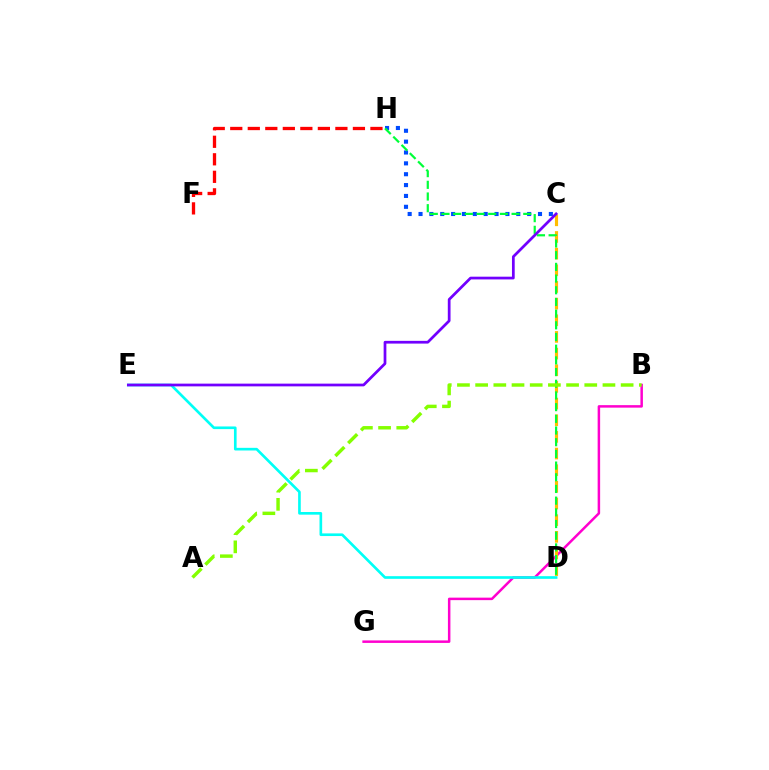{('B', 'G'): [{'color': '#ff00cf', 'line_style': 'solid', 'thickness': 1.8}], ('C', 'H'): [{'color': '#004bff', 'line_style': 'dotted', 'thickness': 2.95}], ('C', 'D'): [{'color': '#ffbd00', 'line_style': 'dashed', 'thickness': 2.26}], ('D', 'H'): [{'color': '#00ff39', 'line_style': 'dashed', 'thickness': 1.59}], ('A', 'B'): [{'color': '#84ff00', 'line_style': 'dashed', 'thickness': 2.47}], ('D', 'E'): [{'color': '#00fff6', 'line_style': 'solid', 'thickness': 1.91}], ('F', 'H'): [{'color': '#ff0000', 'line_style': 'dashed', 'thickness': 2.38}], ('C', 'E'): [{'color': '#7200ff', 'line_style': 'solid', 'thickness': 1.97}]}